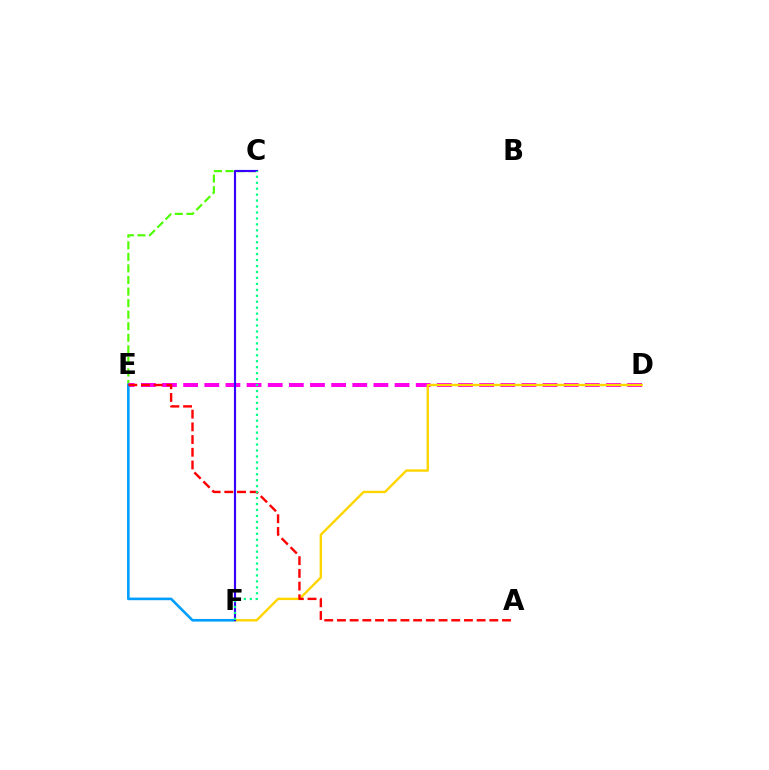{('C', 'E'): [{'color': '#4fff00', 'line_style': 'dashed', 'thickness': 1.57}], ('D', 'E'): [{'color': '#ff00ed', 'line_style': 'dashed', 'thickness': 2.87}], ('E', 'F'): [{'color': '#009eff', 'line_style': 'solid', 'thickness': 1.88}], ('D', 'F'): [{'color': '#ffd500', 'line_style': 'solid', 'thickness': 1.72}], ('A', 'E'): [{'color': '#ff0000', 'line_style': 'dashed', 'thickness': 1.73}], ('C', 'F'): [{'color': '#3700ff', 'line_style': 'solid', 'thickness': 1.55}, {'color': '#00ff86', 'line_style': 'dotted', 'thickness': 1.62}]}